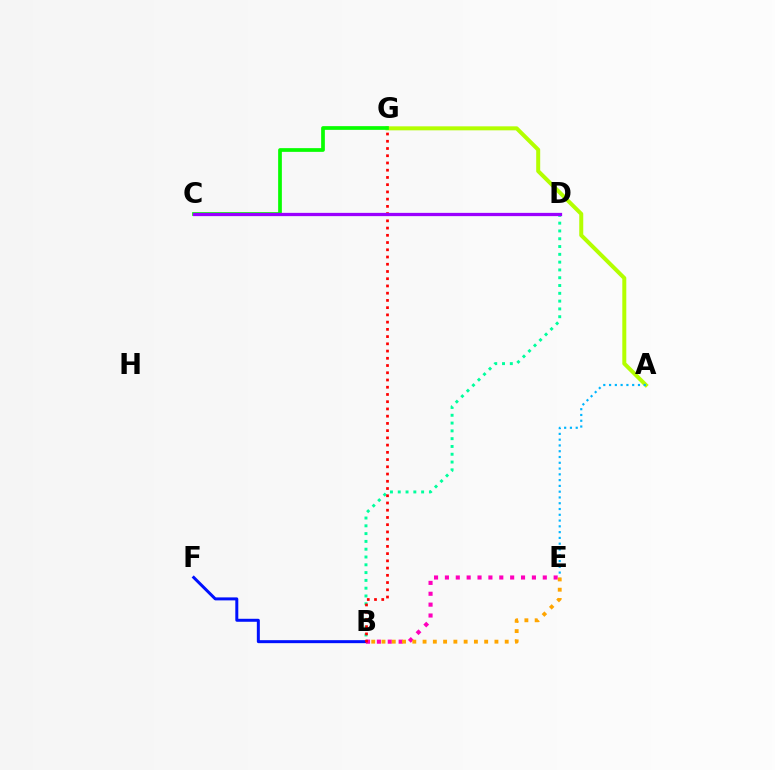{('A', 'G'): [{'color': '#b3ff00', 'line_style': 'solid', 'thickness': 2.87}], ('B', 'D'): [{'color': '#00ff9d', 'line_style': 'dotted', 'thickness': 2.12}], ('A', 'E'): [{'color': '#00b5ff', 'line_style': 'dotted', 'thickness': 1.57}], ('B', 'F'): [{'color': '#0010ff', 'line_style': 'solid', 'thickness': 2.15}], ('B', 'E'): [{'color': '#ff00bd', 'line_style': 'dotted', 'thickness': 2.95}, {'color': '#ffa500', 'line_style': 'dotted', 'thickness': 2.79}], ('B', 'G'): [{'color': '#ff0000', 'line_style': 'dotted', 'thickness': 1.97}], ('C', 'G'): [{'color': '#08ff00', 'line_style': 'solid', 'thickness': 2.67}], ('C', 'D'): [{'color': '#9b00ff', 'line_style': 'solid', 'thickness': 2.35}]}